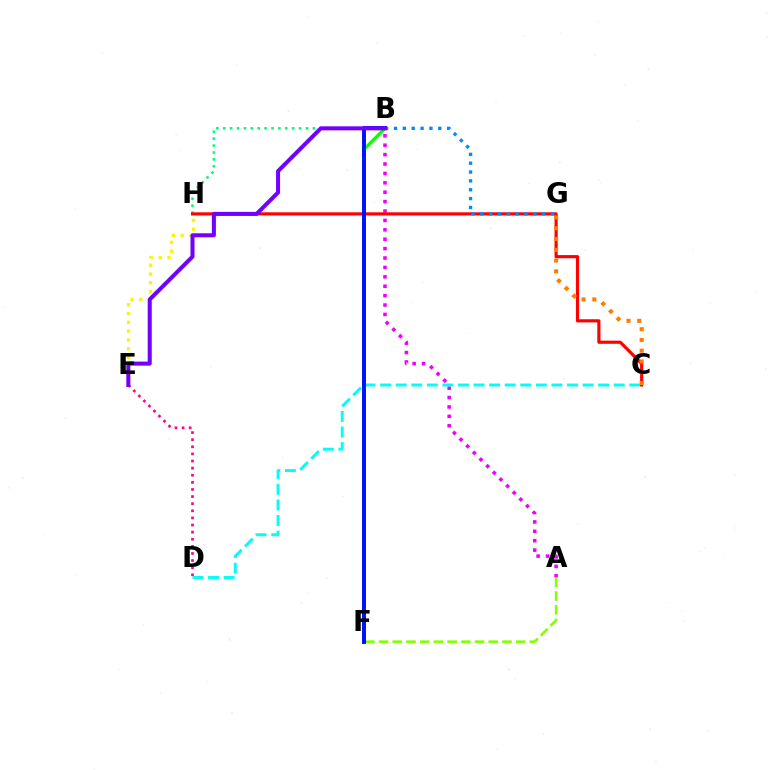{('B', 'F'): [{'color': '#08ff00', 'line_style': 'solid', 'thickness': 2.31}, {'color': '#0010ff', 'line_style': 'solid', 'thickness': 2.84}], ('D', 'E'): [{'color': '#ff0094', 'line_style': 'dotted', 'thickness': 1.93}], ('B', 'H'): [{'color': '#00ff74', 'line_style': 'dotted', 'thickness': 1.87}], ('A', 'B'): [{'color': '#ee00ff', 'line_style': 'dotted', 'thickness': 2.55}], ('C', 'D'): [{'color': '#00fff6', 'line_style': 'dashed', 'thickness': 2.12}], ('A', 'F'): [{'color': '#84ff00', 'line_style': 'dashed', 'thickness': 1.86}], ('C', 'H'): [{'color': '#ff0000', 'line_style': 'solid', 'thickness': 2.28}], ('E', 'H'): [{'color': '#fcf500', 'line_style': 'dotted', 'thickness': 2.39}], ('B', 'G'): [{'color': '#008cff', 'line_style': 'dotted', 'thickness': 2.4}], ('C', 'G'): [{'color': '#ff7c00', 'line_style': 'dotted', 'thickness': 2.92}], ('B', 'E'): [{'color': '#7200ff', 'line_style': 'solid', 'thickness': 2.9}]}